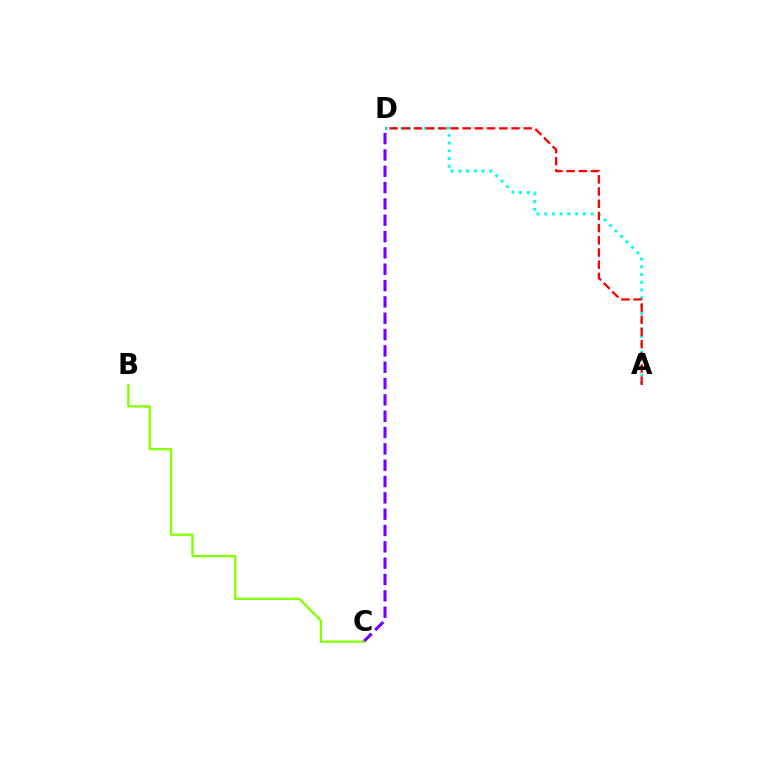{('A', 'D'): [{'color': '#00fff6', 'line_style': 'dotted', 'thickness': 2.1}, {'color': '#ff0000', 'line_style': 'dashed', 'thickness': 1.66}], ('C', 'D'): [{'color': '#7200ff', 'line_style': 'dashed', 'thickness': 2.22}], ('B', 'C'): [{'color': '#84ff00', 'line_style': 'solid', 'thickness': 1.66}]}